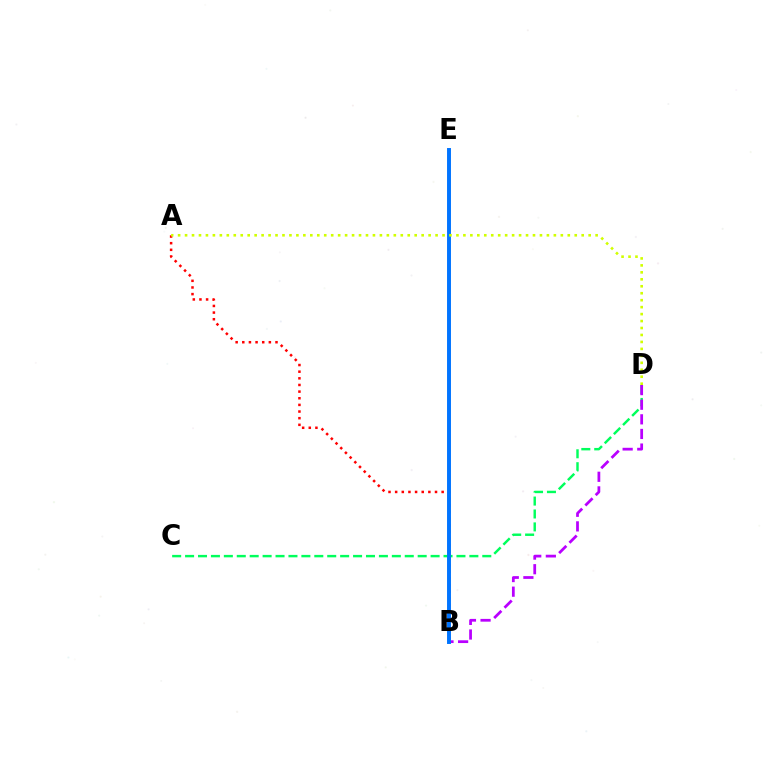{('C', 'D'): [{'color': '#00ff5c', 'line_style': 'dashed', 'thickness': 1.76}], ('A', 'B'): [{'color': '#ff0000', 'line_style': 'dotted', 'thickness': 1.81}], ('B', 'D'): [{'color': '#b900ff', 'line_style': 'dashed', 'thickness': 1.99}], ('B', 'E'): [{'color': '#0074ff', 'line_style': 'solid', 'thickness': 2.83}], ('A', 'D'): [{'color': '#d1ff00', 'line_style': 'dotted', 'thickness': 1.89}]}